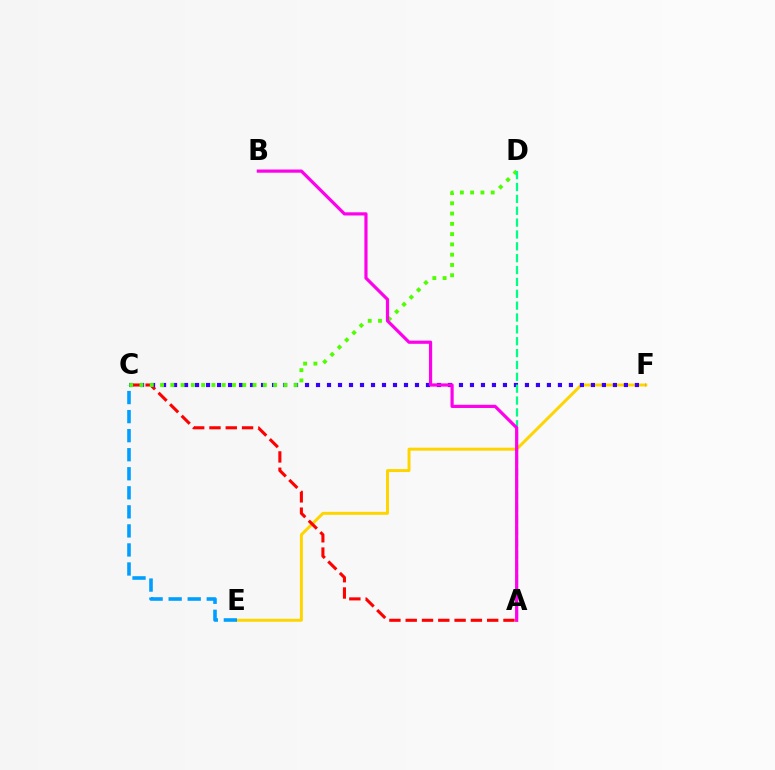{('E', 'F'): [{'color': '#ffd500', 'line_style': 'solid', 'thickness': 2.14}], ('A', 'C'): [{'color': '#ff0000', 'line_style': 'dashed', 'thickness': 2.21}], ('C', 'F'): [{'color': '#3700ff', 'line_style': 'dotted', 'thickness': 2.99}], ('C', 'E'): [{'color': '#009eff', 'line_style': 'dashed', 'thickness': 2.59}], ('C', 'D'): [{'color': '#4fff00', 'line_style': 'dotted', 'thickness': 2.79}], ('A', 'D'): [{'color': '#00ff86', 'line_style': 'dashed', 'thickness': 1.61}], ('A', 'B'): [{'color': '#ff00ed', 'line_style': 'solid', 'thickness': 2.3}]}